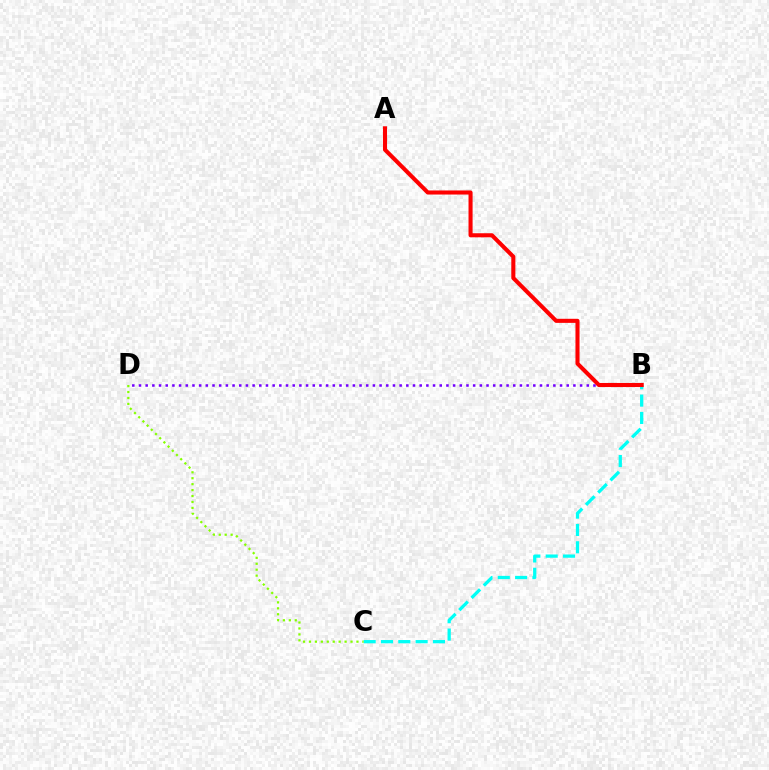{('B', 'C'): [{'color': '#00fff6', 'line_style': 'dashed', 'thickness': 2.35}], ('B', 'D'): [{'color': '#7200ff', 'line_style': 'dotted', 'thickness': 1.82}], ('A', 'B'): [{'color': '#ff0000', 'line_style': 'solid', 'thickness': 2.93}], ('C', 'D'): [{'color': '#84ff00', 'line_style': 'dotted', 'thickness': 1.61}]}